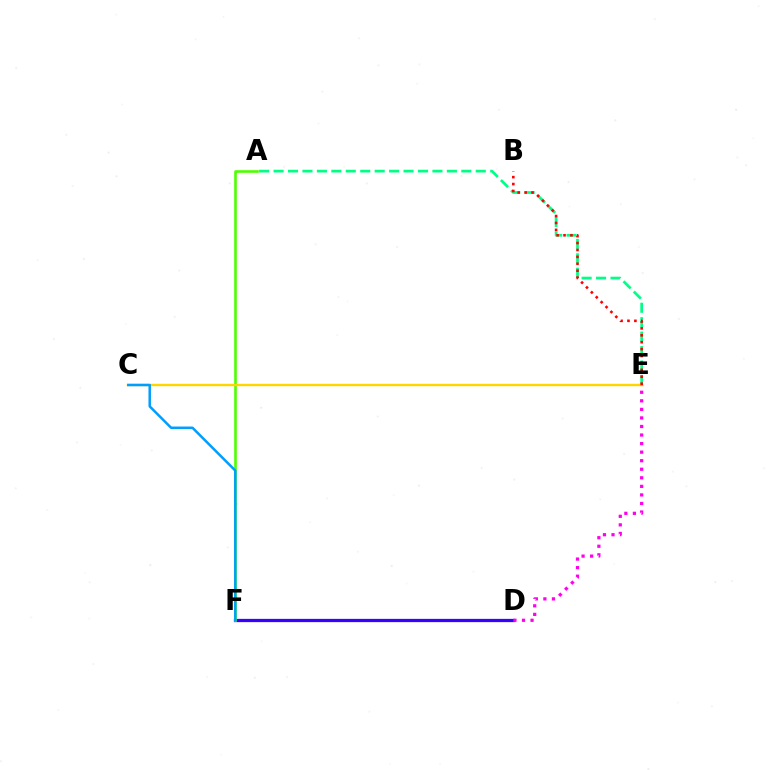{('A', 'E'): [{'color': '#00ff86', 'line_style': 'dashed', 'thickness': 1.96}], ('D', 'F'): [{'color': '#3700ff', 'line_style': 'solid', 'thickness': 2.34}], ('A', 'F'): [{'color': '#4fff00', 'line_style': 'solid', 'thickness': 1.89}], ('C', 'E'): [{'color': '#ffd500', 'line_style': 'solid', 'thickness': 1.74}], ('D', 'E'): [{'color': '#ff00ed', 'line_style': 'dotted', 'thickness': 2.32}], ('C', 'F'): [{'color': '#009eff', 'line_style': 'solid', 'thickness': 1.8}], ('B', 'E'): [{'color': '#ff0000', 'line_style': 'dotted', 'thickness': 1.88}]}